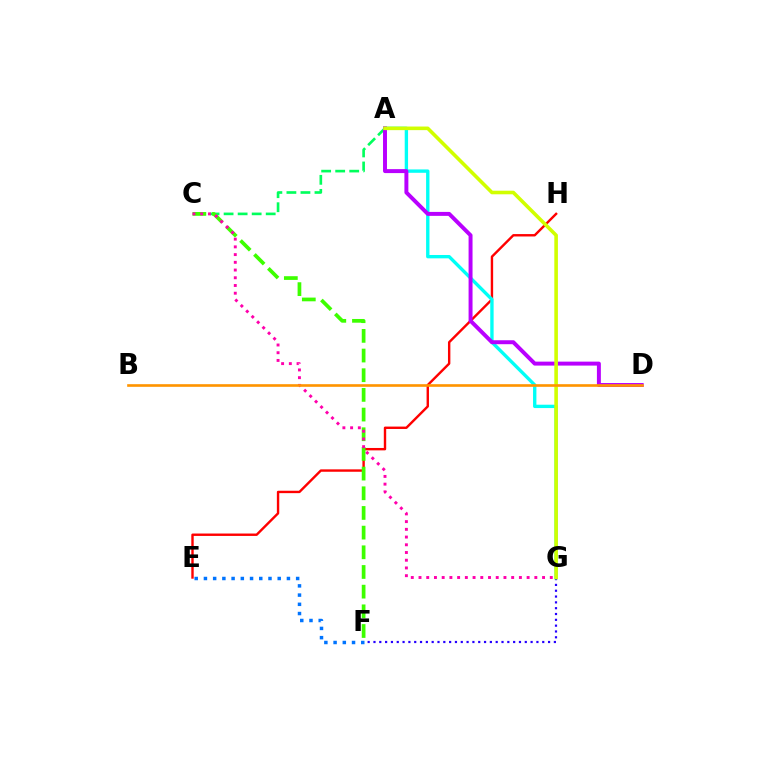{('A', 'C'): [{'color': '#00ff5c', 'line_style': 'dashed', 'thickness': 1.91}], ('E', 'H'): [{'color': '#ff0000', 'line_style': 'solid', 'thickness': 1.73}], ('C', 'F'): [{'color': '#3dff00', 'line_style': 'dashed', 'thickness': 2.67}], ('F', 'G'): [{'color': '#2500ff', 'line_style': 'dotted', 'thickness': 1.58}], ('A', 'G'): [{'color': '#00fff6', 'line_style': 'solid', 'thickness': 2.42}, {'color': '#d1ff00', 'line_style': 'solid', 'thickness': 2.59}], ('C', 'G'): [{'color': '#ff00ac', 'line_style': 'dotted', 'thickness': 2.1}], ('A', 'D'): [{'color': '#b900ff', 'line_style': 'solid', 'thickness': 2.85}], ('B', 'D'): [{'color': '#ff9400', 'line_style': 'solid', 'thickness': 1.9}], ('E', 'F'): [{'color': '#0074ff', 'line_style': 'dotted', 'thickness': 2.51}]}